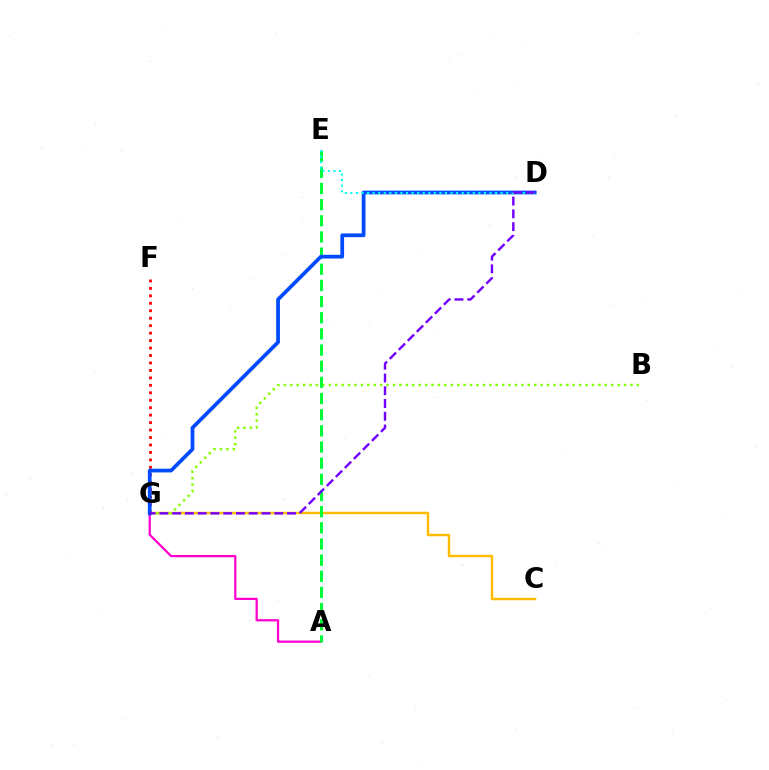{('C', 'G'): [{'color': '#ffbd00', 'line_style': 'solid', 'thickness': 1.78}], ('A', 'G'): [{'color': '#ff00cf', 'line_style': 'solid', 'thickness': 1.62}], ('B', 'G'): [{'color': '#84ff00', 'line_style': 'dotted', 'thickness': 1.74}], ('F', 'G'): [{'color': '#ff0000', 'line_style': 'dotted', 'thickness': 2.03}], ('A', 'E'): [{'color': '#00ff39', 'line_style': 'dashed', 'thickness': 2.2}], ('D', 'G'): [{'color': '#004bff', 'line_style': 'solid', 'thickness': 2.69}, {'color': '#7200ff', 'line_style': 'dashed', 'thickness': 1.73}], ('D', 'E'): [{'color': '#00fff6', 'line_style': 'dotted', 'thickness': 1.51}]}